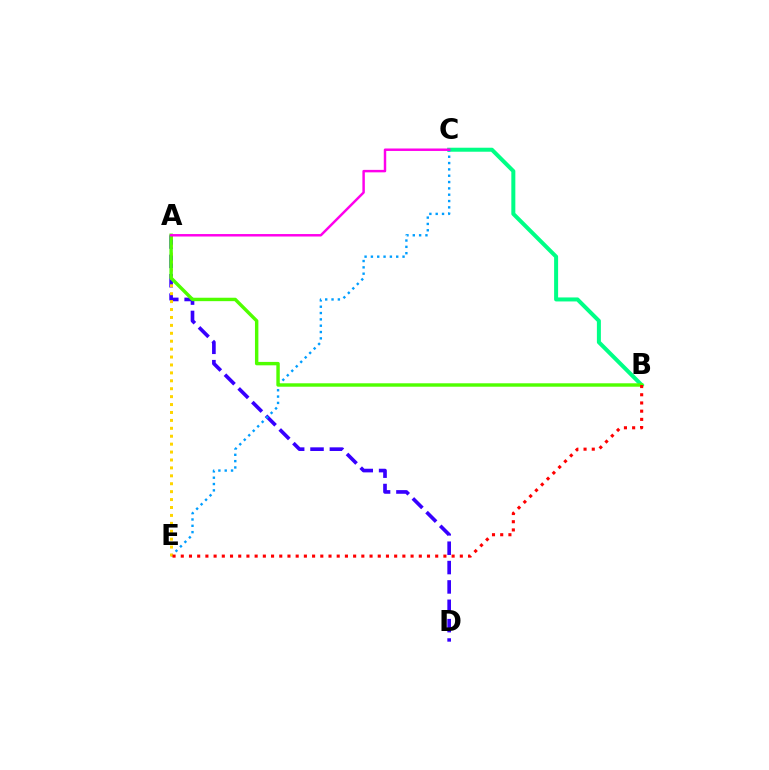{('B', 'C'): [{'color': '#00ff86', 'line_style': 'solid', 'thickness': 2.88}], ('A', 'D'): [{'color': '#3700ff', 'line_style': 'dashed', 'thickness': 2.63}], ('C', 'E'): [{'color': '#009eff', 'line_style': 'dotted', 'thickness': 1.72}], ('A', 'E'): [{'color': '#ffd500', 'line_style': 'dotted', 'thickness': 2.15}], ('A', 'B'): [{'color': '#4fff00', 'line_style': 'solid', 'thickness': 2.46}], ('A', 'C'): [{'color': '#ff00ed', 'line_style': 'solid', 'thickness': 1.77}], ('B', 'E'): [{'color': '#ff0000', 'line_style': 'dotted', 'thickness': 2.23}]}